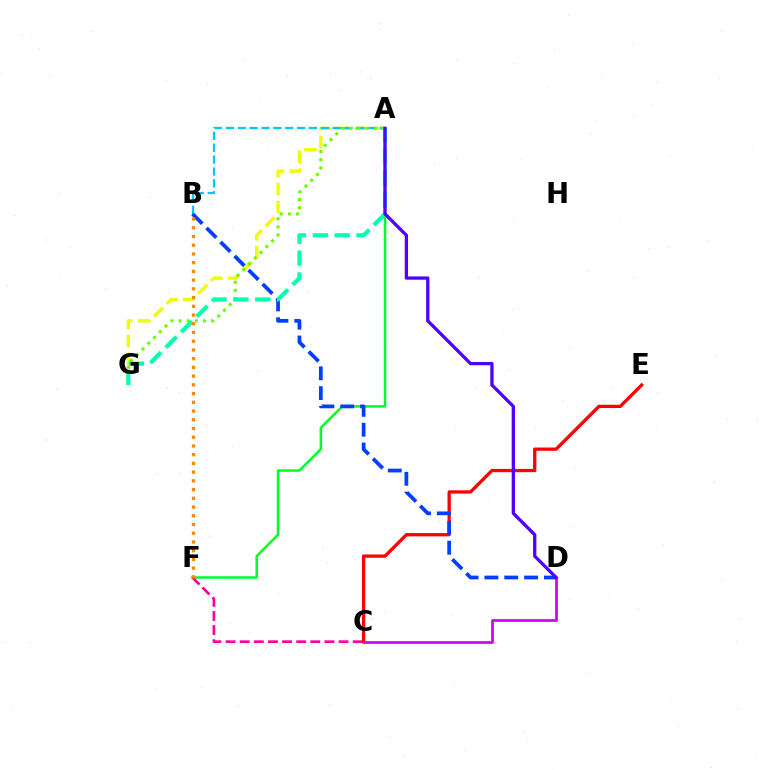{('A', 'F'): [{'color': '#00ff27', 'line_style': 'solid', 'thickness': 1.81}], ('A', 'G'): [{'color': '#eeff00', 'line_style': 'dashed', 'thickness': 2.44}, {'color': '#66ff00', 'line_style': 'dotted', 'thickness': 2.21}, {'color': '#00ffaf', 'line_style': 'dashed', 'thickness': 2.97}], ('A', 'B'): [{'color': '#00c7ff', 'line_style': 'dashed', 'thickness': 1.61}], ('C', 'F'): [{'color': '#ff00a0', 'line_style': 'dashed', 'thickness': 1.92}], ('C', 'E'): [{'color': '#ff0000', 'line_style': 'solid', 'thickness': 2.36}], ('C', 'D'): [{'color': '#d600ff', 'line_style': 'solid', 'thickness': 2.0}], ('B', 'D'): [{'color': '#003fff', 'line_style': 'dashed', 'thickness': 2.69}], ('B', 'F'): [{'color': '#ff8800', 'line_style': 'dotted', 'thickness': 2.37}], ('A', 'D'): [{'color': '#4f00ff', 'line_style': 'solid', 'thickness': 2.37}]}